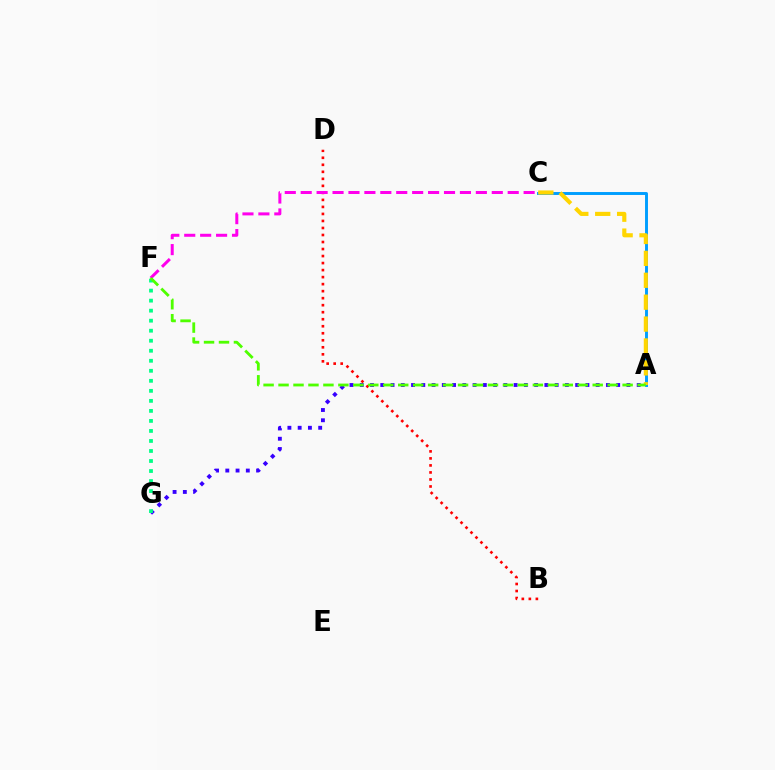{('A', 'G'): [{'color': '#3700ff', 'line_style': 'dotted', 'thickness': 2.79}], ('F', 'G'): [{'color': '#00ff86', 'line_style': 'dotted', 'thickness': 2.72}], ('A', 'C'): [{'color': '#009eff', 'line_style': 'solid', 'thickness': 2.11}, {'color': '#ffd500', 'line_style': 'dashed', 'thickness': 2.98}], ('B', 'D'): [{'color': '#ff0000', 'line_style': 'dotted', 'thickness': 1.91}], ('C', 'F'): [{'color': '#ff00ed', 'line_style': 'dashed', 'thickness': 2.16}], ('A', 'F'): [{'color': '#4fff00', 'line_style': 'dashed', 'thickness': 2.03}]}